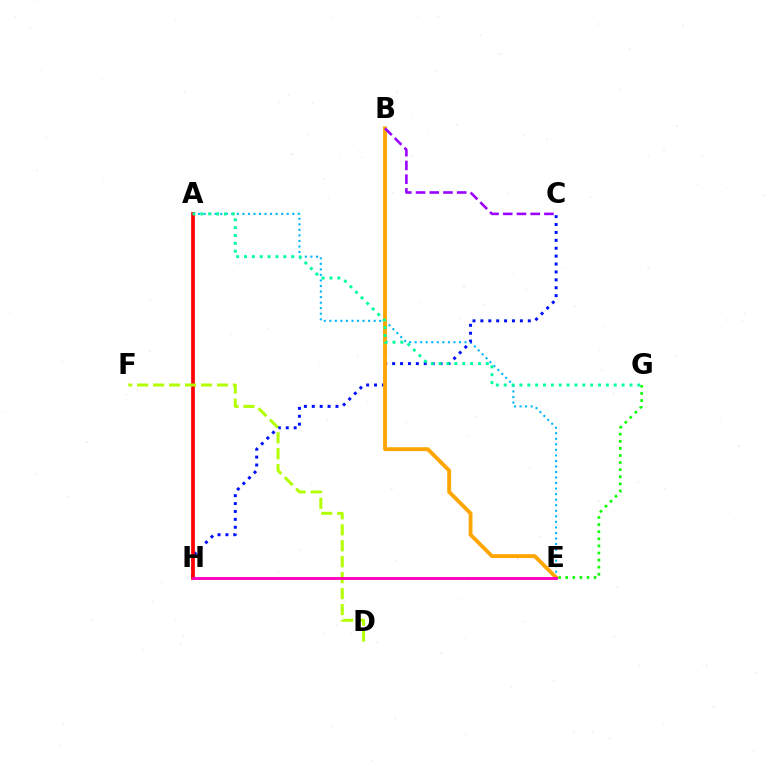{('A', 'E'): [{'color': '#00b5ff', 'line_style': 'dotted', 'thickness': 1.51}], ('C', 'H'): [{'color': '#0010ff', 'line_style': 'dotted', 'thickness': 2.15}], ('E', 'G'): [{'color': '#08ff00', 'line_style': 'dotted', 'thickness': 1.93}], ('A', 'H'): [{'color': '#ff0000', 'line_style': 'solid', 'thickness': 2.67}], ('B', 'E'): [{'color': '#ffa500', 'line_style': 'solid', 'thickness': 2.77}], ('D', 'F'): [{'color': '#b3ff00', 'line_style': 'dashed', 'thickness': 2.17}], ('B', 'C'): [{'color': '#9b00ff', 'line_style': 'dashed', 'thickness': 1.86}], ('E', 'H'): [{'color': '#ff00bd', 'line_style': 'solid', 'thickness': 2.07}], ('A', 'G'): [{'color': '#00ff9d', 'line_style': 'dotted', 'thickness': 2.14}]}